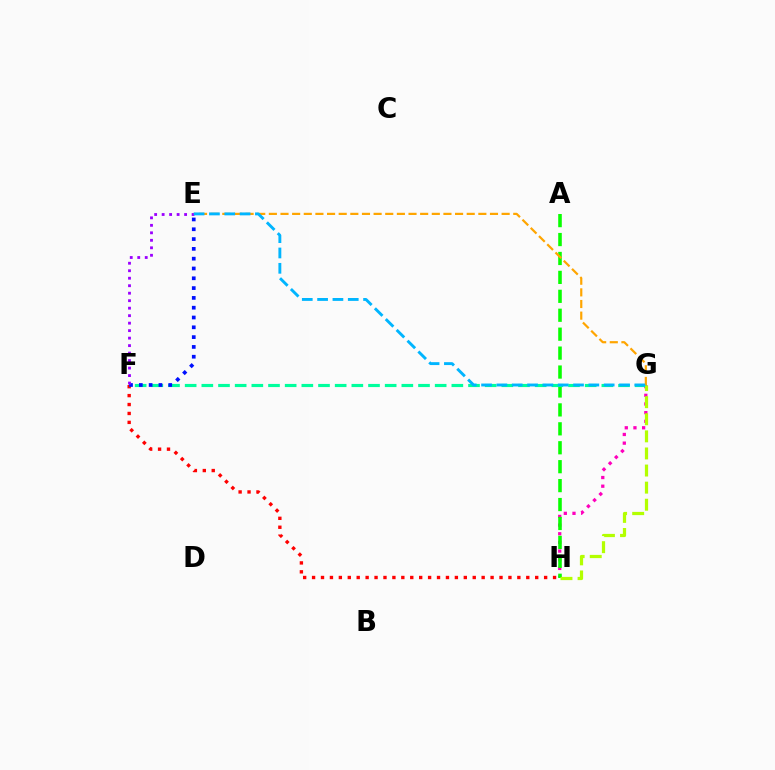{('F', 'H'): [{'color': '#ff0000', 'line_style': 'dotted', 'thickness': 2.42}], ('G', 'H'): [{'color': '#ff00bd', 'line_style': 'dotted', 'thickness': 2.36}, {'color': '#b3ff00', 'line_style': 'dashed', 'thickness': 2.32}], ('A', 'H'): [{'color': '#08ff00', 'line_style': 'dashed', 'thickness': 2.57}], ('F', 'G'): [{'color': '#00ff9d', 'line_style': 'dashed', 'thickness': 2.26}], ('E', 'F'): [{'color': '#0010ff', 'line_style': 'dotted', 'thickness': 2.66}, {'color': '#9b00ff', 'line_style': 'dotted', 'thickness': 2.03}], ('E', 'G'): [{'color': '#ffa500', 'line_style': 'dashed', 'thickness': 1.58}, {'color': '#00b5ff', 'line_style': 'dashed', 'thickness': 2.08}]}